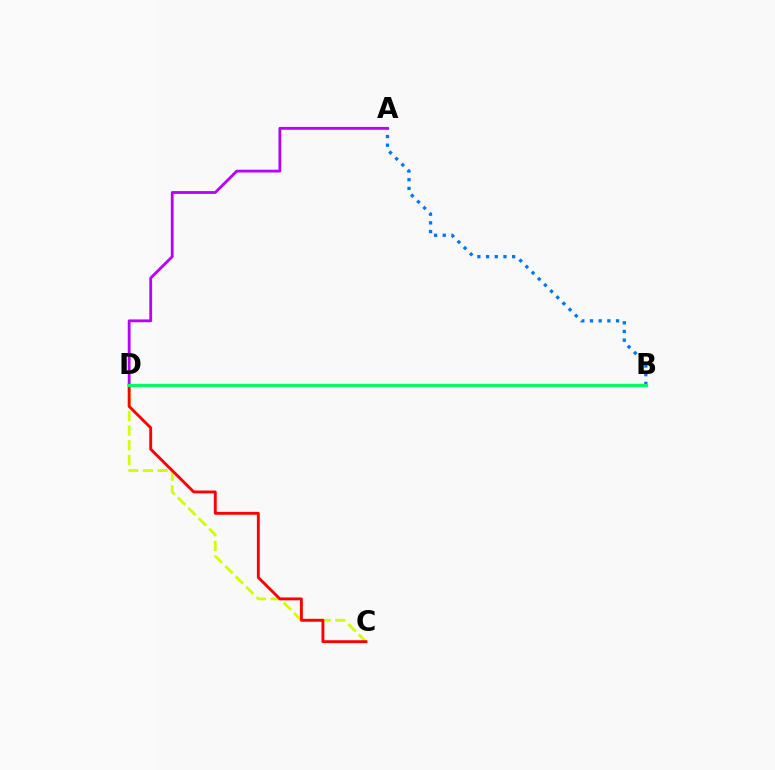{('A', 'B'): [{'color': '#0074ff', 'line_style': 'dotted', 'thickness': 2.36}], ('C', 'D'): [{'color': '#d1ff00', 'line_style': 'dashed', 'thickness': 2.0}, {'color': '#ff0000', 'line_style': 'solid', 'thickness': 2.07}], ('A', 'D'): [{'color': '#b900ff', 'line_style': 'solid', 'thickness': 2.03}], ('B', 'D'): [{'color': '#00ff5c', 'line_style': 'solid', 'thickness': 2.31}]}